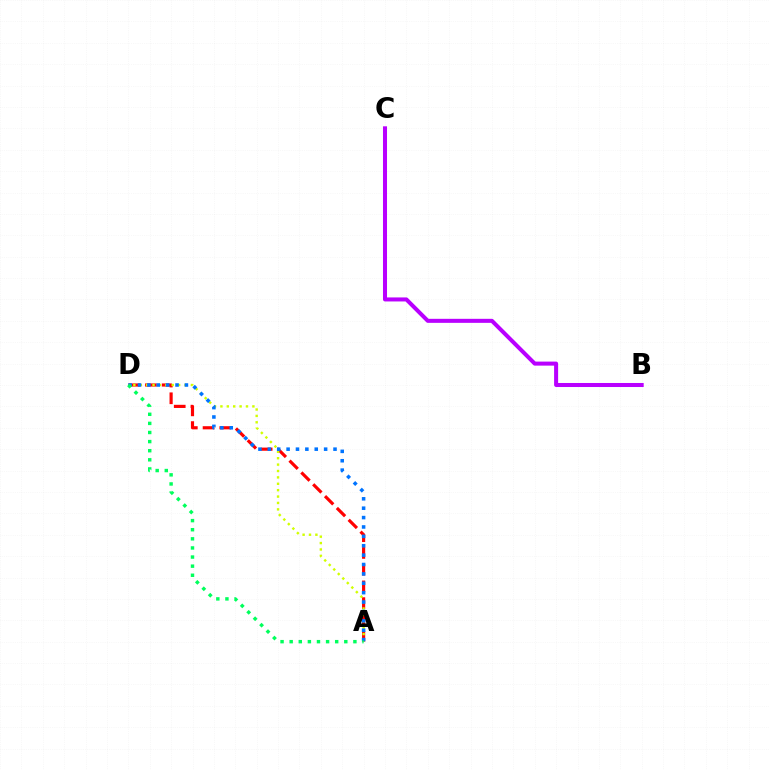{('A', 'D'): [{'color': '#ff0000', 'line_style': 'dashed', 'thickness': 2.27}, {'color': '#d1ff00', 'line_style': 'dotted', 'thickness': 1.74}, {'color': '#0074ff', 'line_style': 'dotted', 'thickness': 2.55}, {'color': '#00ff5c', 'line_style': 'dotted', 'thickness': 2.47}], ('B', 'C'): [{'color': '#b900ff', 'line_style': 'solid', 'thickness': 2.9}]}